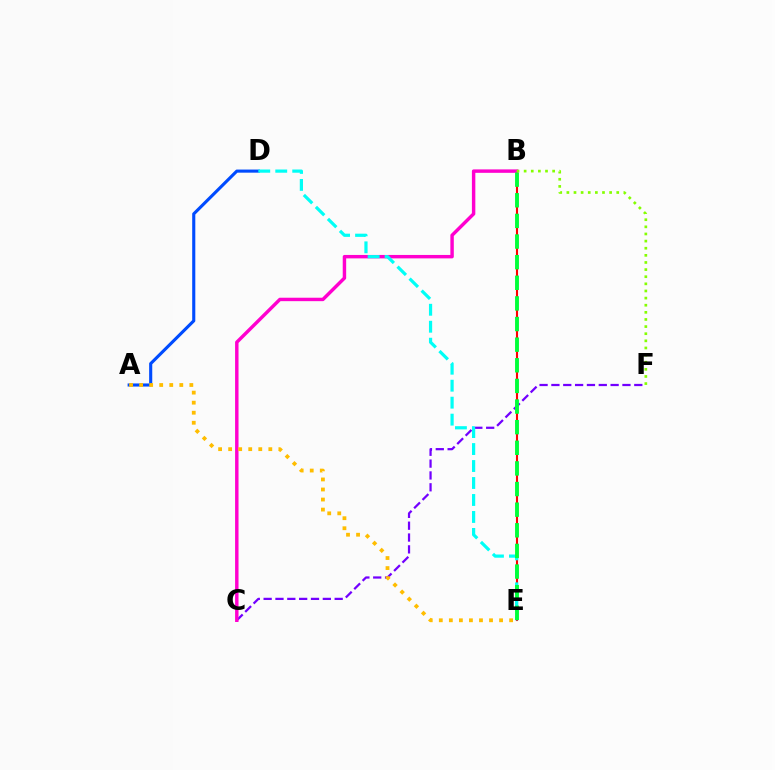{('A', 'D'): [{'color': '#004bff', 'line_style': 'solid', 'thickness': 2.24}], ('B', 'E'): [{'color': '#ff0000', 'line_style': 'solid', 'thickness': 1.51}, {'color': '#00ff39', 'line_style': 'dashed', 'thickness': 2.8}], ('C', 'F'): [{'color': '#7200ff', 'line_style': 'dashed', 'thickness': 1.61}], ('B', 'C'): [{'color': '#ff00cf', 'line_style': 'solid', 'thickness': 2.47}], ('A', 'E'): [{'color': '#ffbd00', 'line_style': 'dotted', 'thickness': 2.73}], ('D', 'E'): [{'color': '#00fff6', 'line_style': 'dashed', 'thickness': 2.31}], ('B', 'F'): [{'color': '#84ff00', 'line_style': 'dotted', 'thickness': 1.94}]}